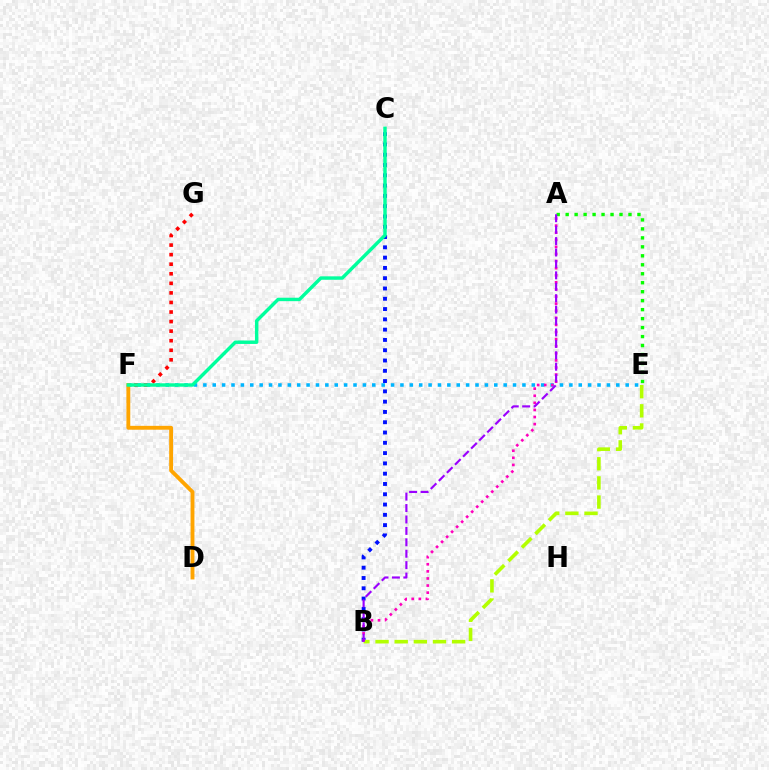{('A', 'E'): [{'color': '#08ff00', 'line_style': 'dotted', 'thickness': 2.44}], ('B', 'C'): [{'color': '#0010ff', 'line_style': 'dotted', 'thickness': 2.8}], ('E', 'F'): [{'color': '#00b5ff', 'line_style': 'dotted', 'thickness': 2.55}], ('D', 'F'): [{'color': '#ffa500', 'line_style': 'solid', 'thickness': 2.78}], ('B', 'E'): [{'color': '#b3ff00', 'line_style': 'dashed', 'thickness': 2.6}], ('A', 'B'): [{'color': '#ff00bd', 'line_style': 'dotted', 'thickness': 1.93}, {'color': '#9b00ff', 'line_style': 'dashed', 'thickness': 1.55}], ('F', 'G'): [{'color': '#ff0000', 'line_style': 'dotted', 'thickness': 2.6}], ('C', 'F'): [{'color': '#00ff9d', 'line_style': 'solid', 'thickness': 2.47}]}